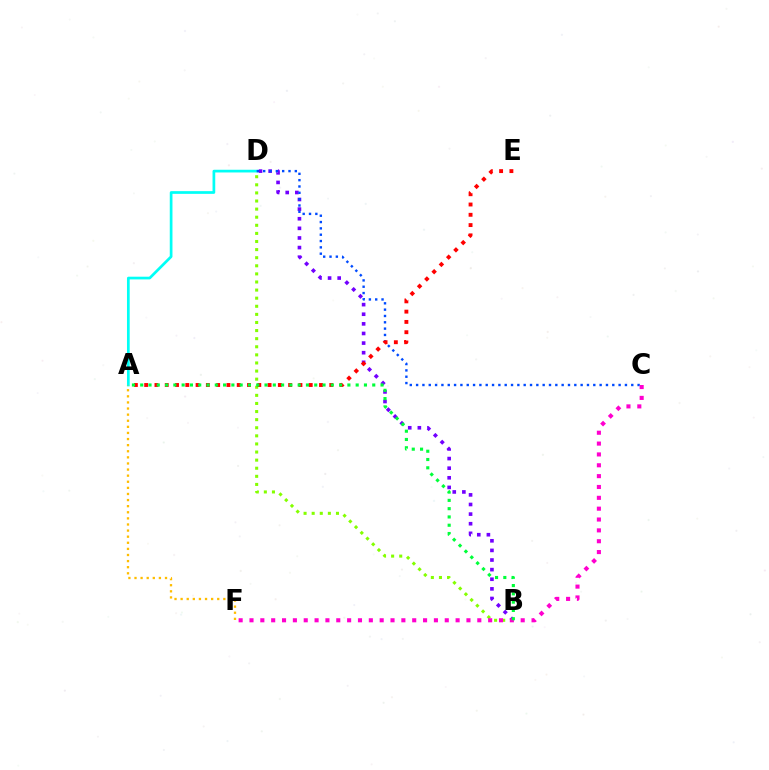{('A', 'D'): [{'color': '#00fff6', 'line_style': 'solid', 'thickness': 1.95}], ('B', 'D'): [{'color': '#84ff00', 'line_style': 'dotted', 'thickness': 2.2}, {'color': '#7200ff', 'line_style': 'dotted', 'thickness': 2.61}], ('C', 'D'): [{'color': '#004bff', 'line_style': 'dotted', 'thickness': 1.72}], ('A', 'F'): [{'color': '#ffbd00', 'line_style': 'dotted', 'thickness': 1.66}], ('A', 'E'): [{'color': '#ff0000', 'line_style': 'dotted', 'thickness': 2.79}], ('C', 'F'): [{'color': '#ff00cf', 'line_style': 'dotted', 'thickness': 2.95}], ('A', 'B'): [{'color': '#00ff39', 'line_style': 'dotted', 'thickness': 2.25}]}